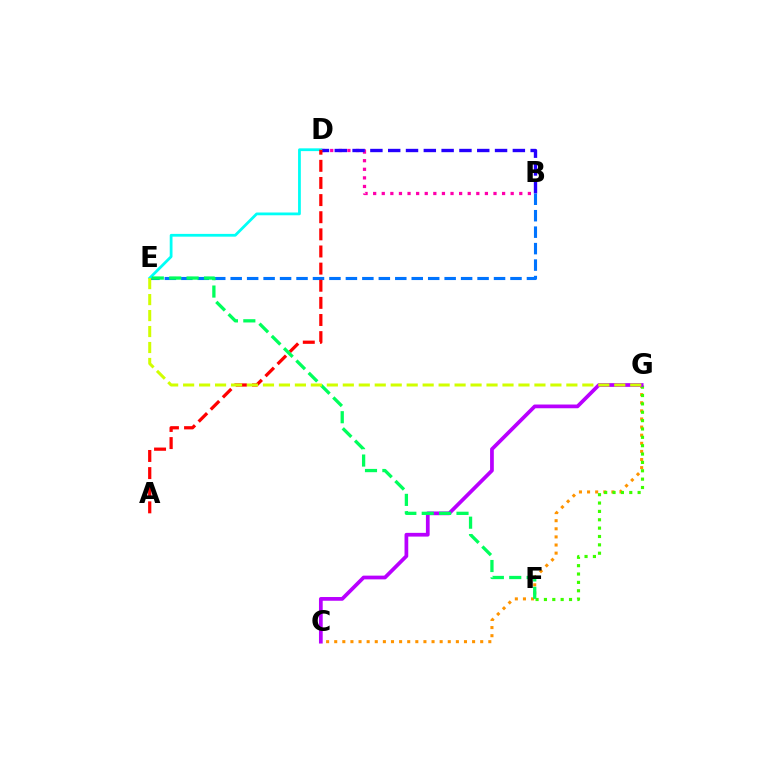{('C', 'G'): [{'color': '#ff9400', 'line_style': 'dotted', 'thickness': 2.2}, {'color': '#b900ff', 'line_style': 'solid', 'thickness': 2.69}], ('B', 'D'): [{'color': '#ff00ac', 'line_style': 'dotted', 'thickness': 2.34}, {'color': '#2500ff', 'line_style': 'dashed', 'thickness': 2.42}], ('B', 'E'): [{'color': '#0074ff', 'line_style': 'dashed', 'thickness': 2.24}], ('F', 'G'): [{'color': '#3dff00', 'line_style': 'dotted', 'thickness': 2.27}], ('D', 'E'): [{'color': '#00fff6', 'line_style': 'solid', 'thickness': 2.0}], ('A', 'D'): [{'color': '#ff0000', 'line_style': 'dashed', 'thickness': 2.33}], ('E', 'F'): [{'color': '#00ff5c', 'line_style': 'dashed', 'thickness': 2.36}], ('E', 'G'): [{'color': '#d1ff00', 'line_style': 'dashed', 'thickness': 2.17}]}